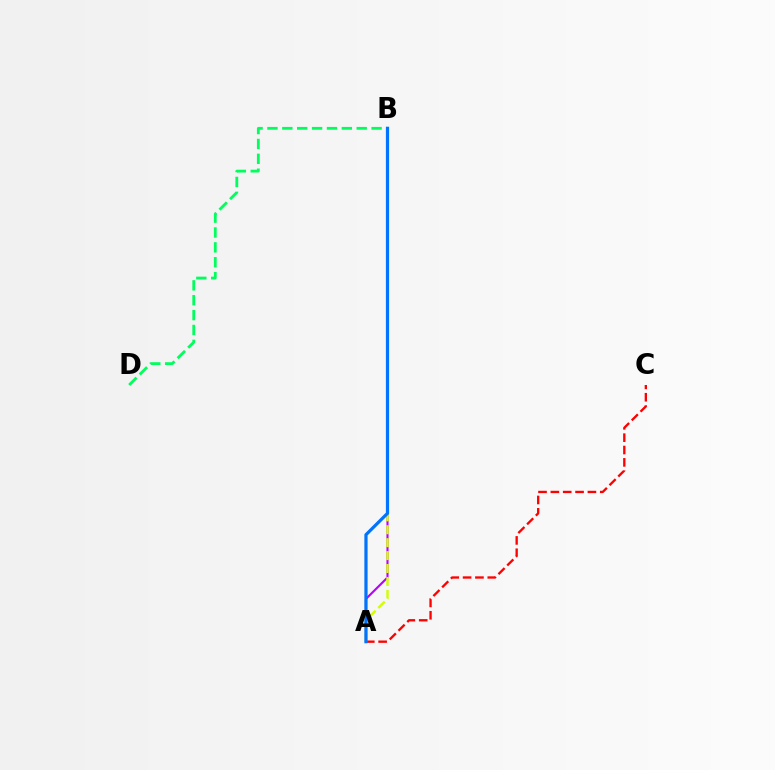{('A', 'B'): [{'color': '#b900ff', 'line_style': 'solid', 'thickness': 1.52}, {'color': '#d1ff00', 'line_style': 'dashed', 'thickness': 1.76}, {'color': '#0074ff', 'line_style': 'solid', 'thickness': 2.31}], ('A', 'C'): [{'color': '#ff0000', 'line_style': 'dashed', 'thickness': 1.68}], ('B', 'D'): [{'color': '#00ff5c', 'line_style': 'dashed', 'thickness': 2.02}]}